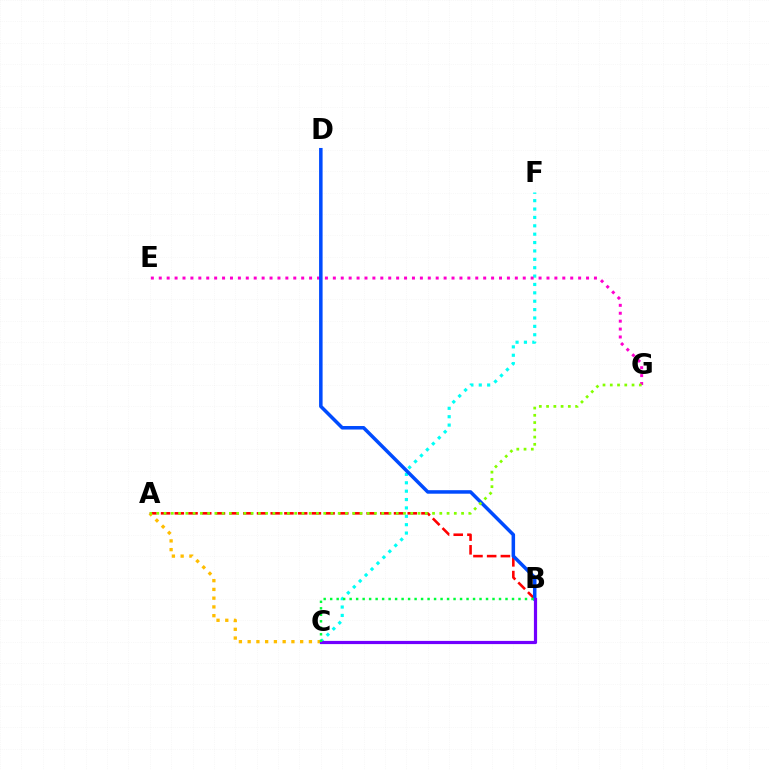{('C', 'F'): [{'color': '#00fff6', 'line_style': 'dotted', 'thickness': 2.28}], ('E', 'G'): [{'color': '#ff00cf', 'line_style': 'dotted', 'thickness': 2.15}], ('A', 'B'): [{'color': '#ff0000', 'line_style': 'dashed', 'thickness': 1.86}], ('B', 'D'): [{'color': '#004bff', 'line_style': 'solid', 'thickness': 2.53}], ('A', 'C'): [{'color': '#ffbd00', 'line_style': 'dotted', 'thickness': 2.38}], ('B', 'C'): [{'color': '#7200ff', 'line_style': 'solid', 'thickness': 2.3}, {'color': '#00ff39', 'line_style': 'dotted', 'thickness': 1.76}], ('A', 'G'): [{'color': '#84ff00', 'line_style': 'dotted', 'thickness': 1.97}]}